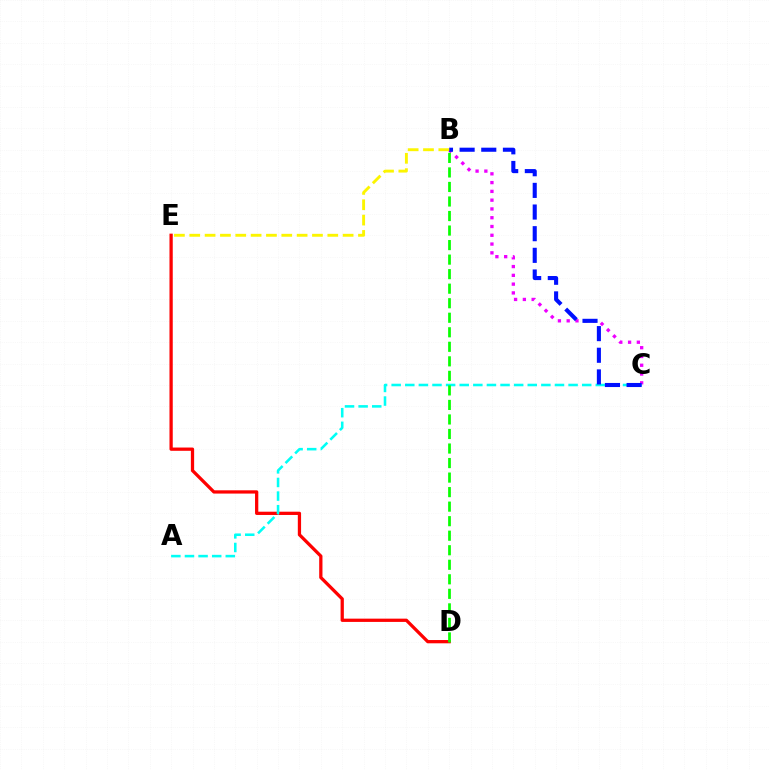{('D', 'E'): [{'color': '#ff0000', 'line_style': 'solid', 'thickness': 2.35}], ('B', 'C'): [{'color': '#ee00ff', 'line_style': 'dotted', 'thickness': 2.39}, {'color': '#0010ff', 'line_style': 'dashed', 'thickness': 2.94}], ('A', 'C'): [{'color': '#00fff6', 'line_style': 'dashed', 'thickness': 1.85}], ('B', 'D'): [{'color': '#08ff00', 'line_style': 'dashed', 'thickness': 1.97}], ('B', 'E'): [{'color': '#fcf500', 'line_style': 'dashed', 'thickness': 2.08}]}